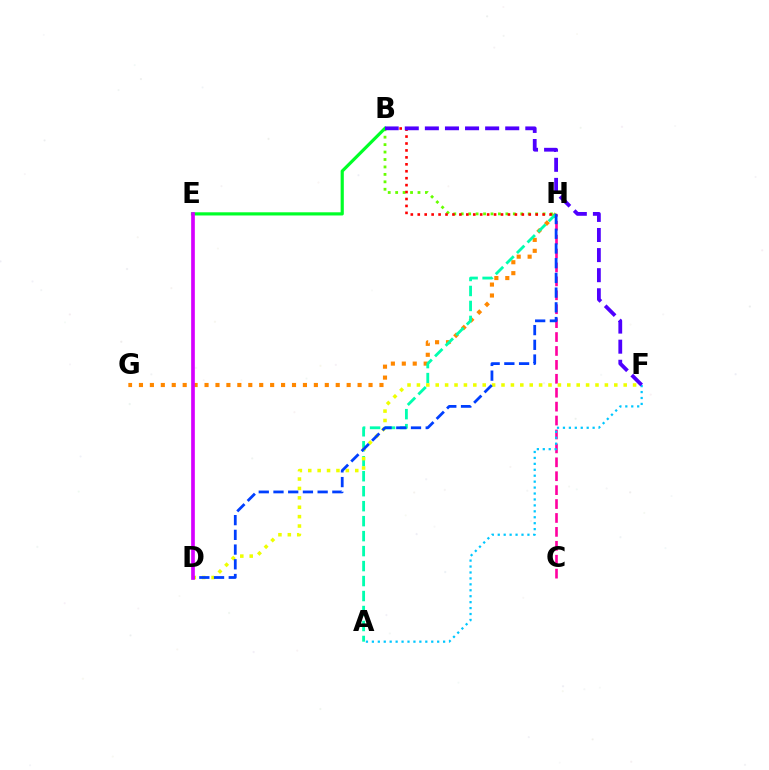{('G', 'H'): [{'color': '#ff8800', 'line_style': 'dotted', 'thickness': 2.97}], ('C', 'H'): [{'color': '#ff00a0', 'line_style': 'dashed', 'thickness': 1.89}], ('A', 'H'): [{'color': '#00ffaf', 'line_style': 'dashed', 'thickness': 2.03}], ('D', 'F'): [{'color': '#eeff00', 'line_style': 'dotted', 'thickness': 2.55}], ('D', 'H'): [{'color': '#003fff', 'line_style': 'dashed', 'thickness': 2.0}], ('A', 'F'): [{'color': '#00c7ff', 'line_style': 'dotted', 'thickness': 1.61}], ('B', 'H'): [{'color': '#66ff00', 'line_style': 'dotted', 'thickness': 2.02}, {'color': '#ff0000', 'line_style': 'dotted', 'thickness': 1.89}], ('B', 'E'): [{'color': '#00ff27', 'line_style': 'solid', 'thickness': 2.29}], ('D', 'E'): [{'color': '#d600ff', 'line_style': 'solid', 'thickness': 2.64}], ('B', 'F'): [{'color': '#4f00ff', 'line_style': 'dashed', 'thickness': 2.73}]}